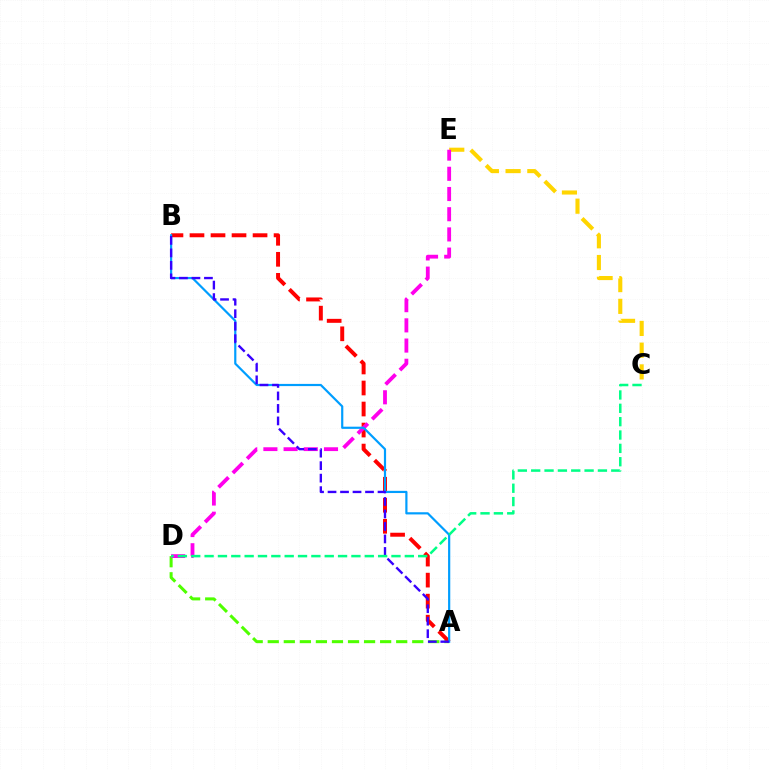{('C', 'E'): [{'color': '#ffd500', 'line_style': 'dashed', 'thickness': 2.95}], ('A', 'D'): [{'color': '#4fff00', 'line_style': 'dashed', 'thickness': 2.18}], ('A', 'B'): [{'color': '#ff0000', 'line_style': 'dashed', 'thickness': 2.86}, {'color': '#009eff', 'line_style': 'solid', 'thickness': 1.58}, {'color': '#3700ff', 'line_style': 'dashed', 'thickness': 1.7}], ('D', 'E'): [{'color': '#ff00ed', 'line_style': 'dashed', 'thickness': 2.74}], ('C', 'D'): [{'color': '#00ff86', 'line_style': 'dashed', 'thickness': 1.81}]}